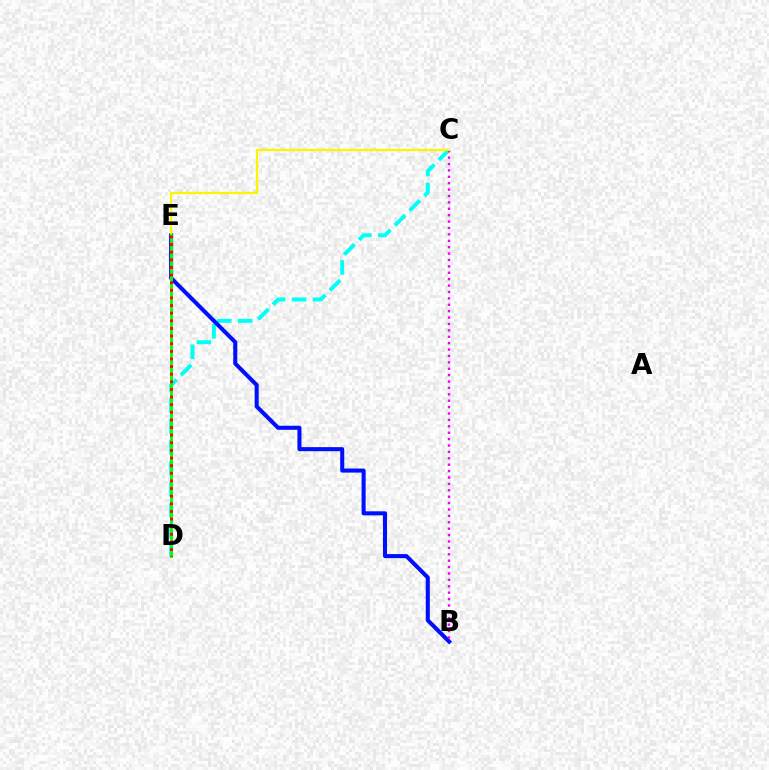{('C', 'D'): [{'color': '#00fff6', 'line_style': 'dashed', 'thickness': 2.84}], ('B', 'E'): [{'color': '#0010ff', 'line_style': 'solid', 'thickness': 2.93}], ('B', 'C'): [{'color': '#ee00ff', 'line_style': 'dotted', 'thickness': 1.74}], ('C', 'E'): [{'color': '#fcf500', 'line_style': 'solid', 'thickness': 1.62}], ('D', 'E'): [{'color': '#08ff00', 'line_style': 'solid', 'thickness': 2.1}, {'color': '#ff0000', 'line_style': 'dotted', 'thickness': 2.07}]}